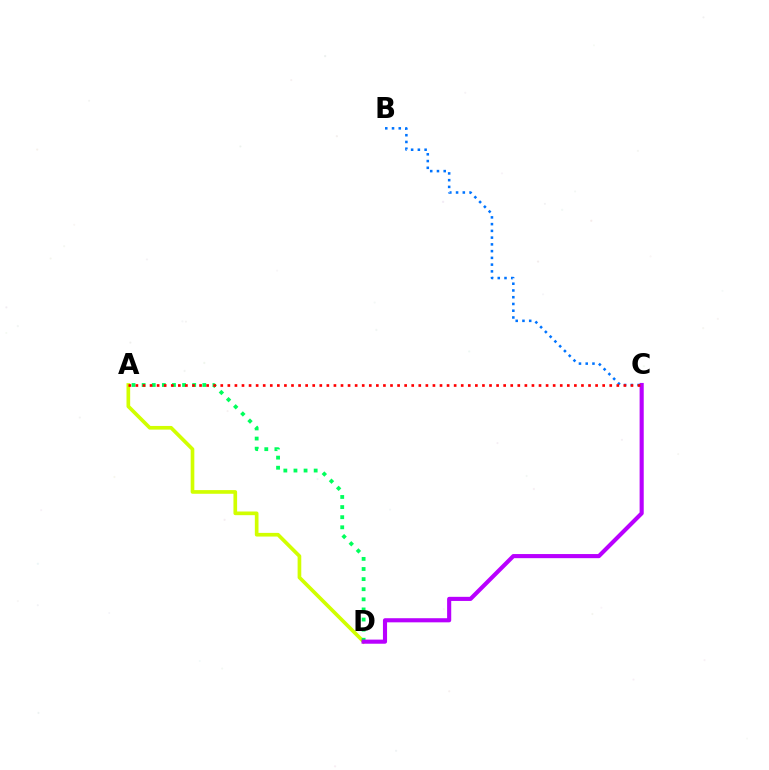{('A', 'D'): [{'color': '#d1ff00', 'line_style': 'solid', 'thickness': 2.64}, {'color': '#00ff5c', 'line_style': 'dotted', 'thickness': 2.75}], ('C', 'D'): [{'color': '#b900ff', 'line_style': 'solid', 'thickness': 2.96}], ('B', 'C'): [{'color': '#0074ff', 'line_style': 'dotted', 'thickness': 1.83}], ('A', 'C'): [{'color': '#ff0000', 'line_style': 'dotted', 'thickness': 1.92}]}